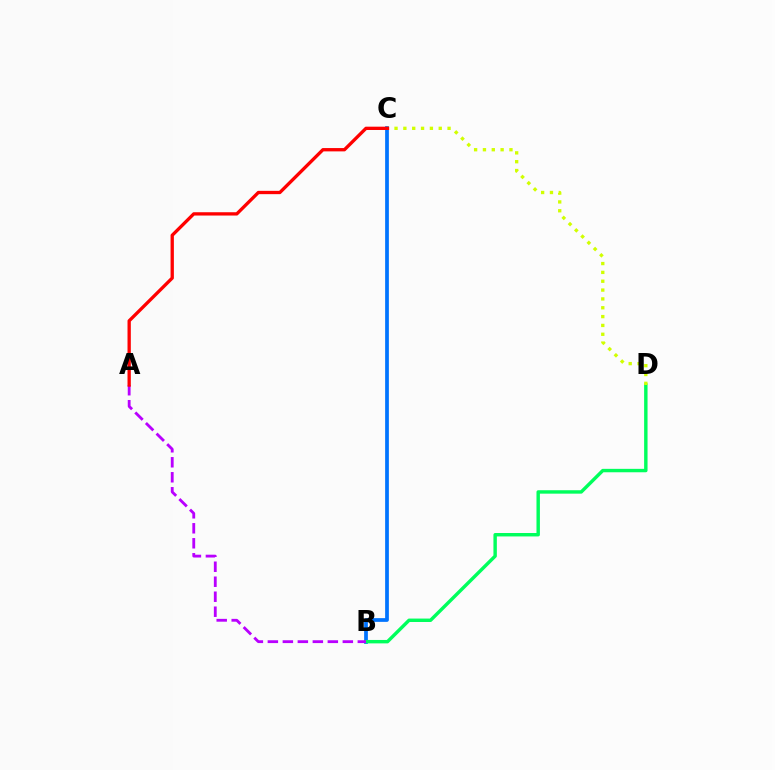{('B', 'C'): [{'color': '#0074ff', 'line_style': 'solid', 'thickness': 2.69}], ('B', 'D'): [{'color': '#00ff5c', 'line_style': 'solid', 'thickness': 2.46}], ('A', 'B'): [{'color': '#b900ff', 'line_style': 'dashed', 'thickness': 2.04}], ('C', 'D'): [{'color': '#d1ff00', 'line_style': 'dotted', 'thickness': 2.4}], ('A', 'C'): [{'color': '#ff0000', 'line_style': 'solid', 'thickness': 2.38}]}